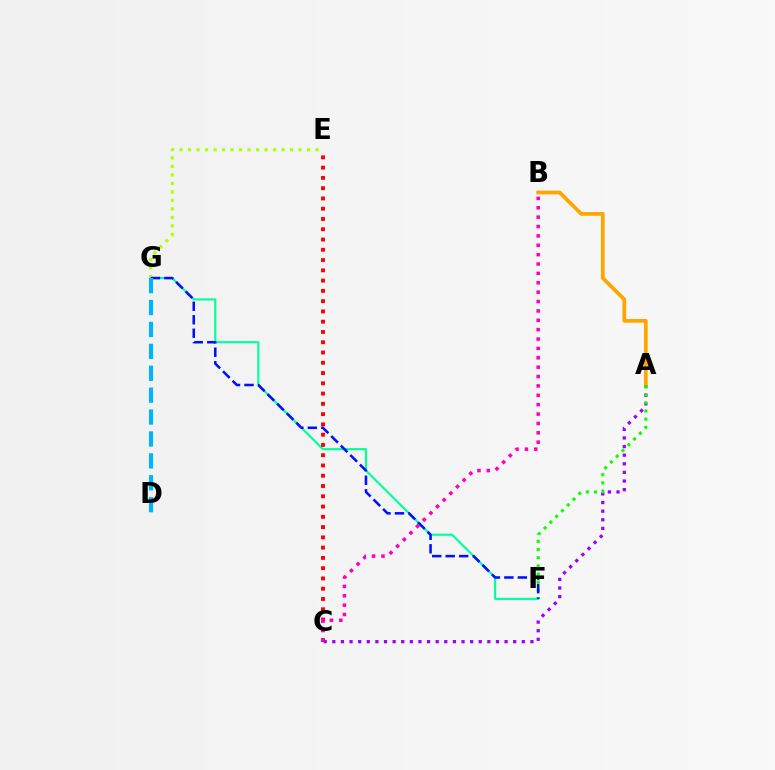{('F', 'G'): [{'color': '#00ff9d', 'line_style': 'solid', 'thickness': 1.55}, {'color': '#0010ff', 'line_style': 'dashed', 'thickness': 1.83}], ('C', 'E'): [{'color': '#ff0000', 'line_style': 'dotted', 'thickness': 2.79}], ('A', 'C'): [{'color': '#9b00ff', 'line_style': 'dotted', 'thickness': 2.34}], ('A', 'B'): [{'color': '#ffa500', 'line_style': 'solid', 'thickness': 2.68}], ('A', 'F'): [{'color': '#08ff00', 'line_style': 'dotted', 'thickness': 2.22}], ('E', 'G'): [{'color': '#b3ff00', 'line_style': 'dotted', 'thickness': 2.31}], ('B', 'C'): [{'color': '#ff00bd', 'line_style': 'dotted', 'thickness': 2.55}], ('D', 'G'): [{'color': '#00b5ff', 'line_style': 'dashed', 'thickness': 2.98}]}